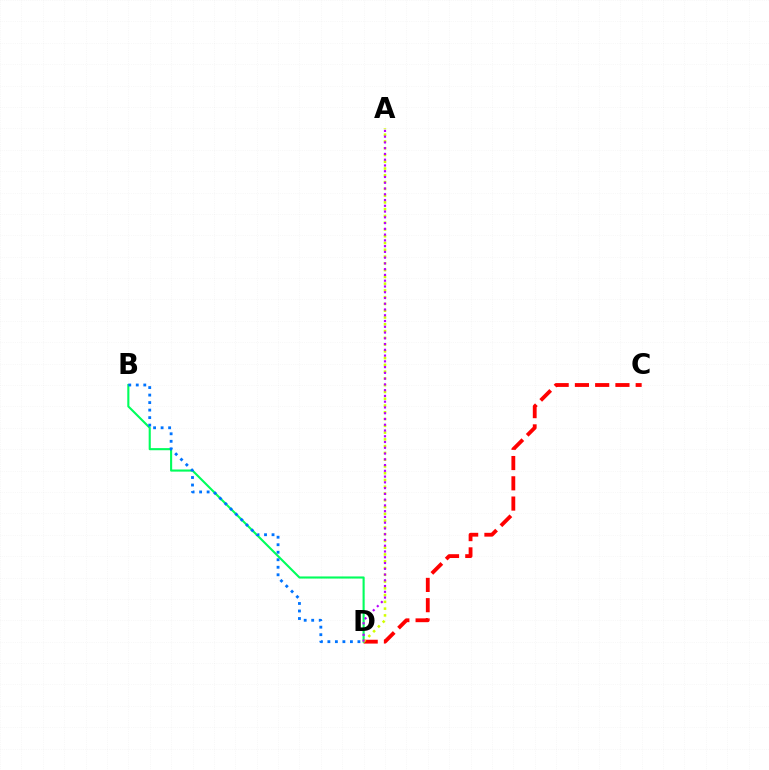{('C', 'D'): [{'color': '#ff0000', 'line_style': 'dashed', 'thickness': 2.75}], ('B', 'D'): [{'color': '#00ff5c', 'line_style': 'solid', 'thickness': 1.52}, {'color': '#0074ff', 'line_style': 'dotted', 'thickness': 2.04}], ('A', 'D'): [{'color': '#d1ff00', 'line_style': 'dotted', 'thickness': 1.84}, {'color': '#b900ff', 'line_style': 'dotted', 'thickness': 1.57}]}